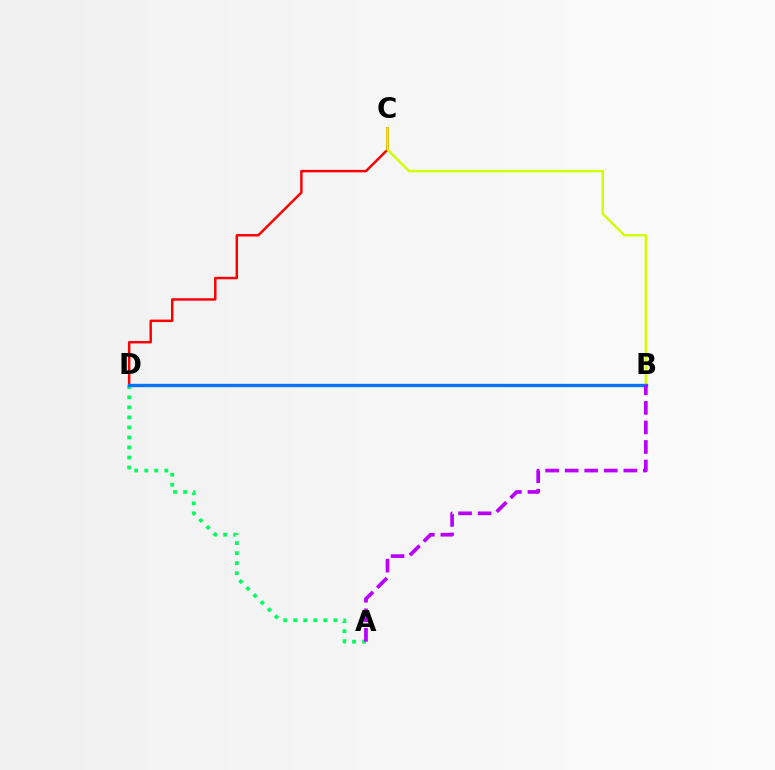{('C', 'D'): [{'color': '#ff0000', 'line_style': 'solid', 'thickness': 1.78}], ('B', 'C'): [{'color': '#d1ff00', 'line_style': 'solid', 'thickness': 1.73}], ('A', 'D'): [{'color': '#00ff5c', 'line_style': 'dotted', 'thickness': 2.73}], ('B', 'D'): [{'color': '#0074ff', 'line_style': 'solid', 'thickness': 2.42}], ('A', 'B'): [{'color': '#b900ff', 'line_style': 'dashed', 'thickness': 2.66}]}